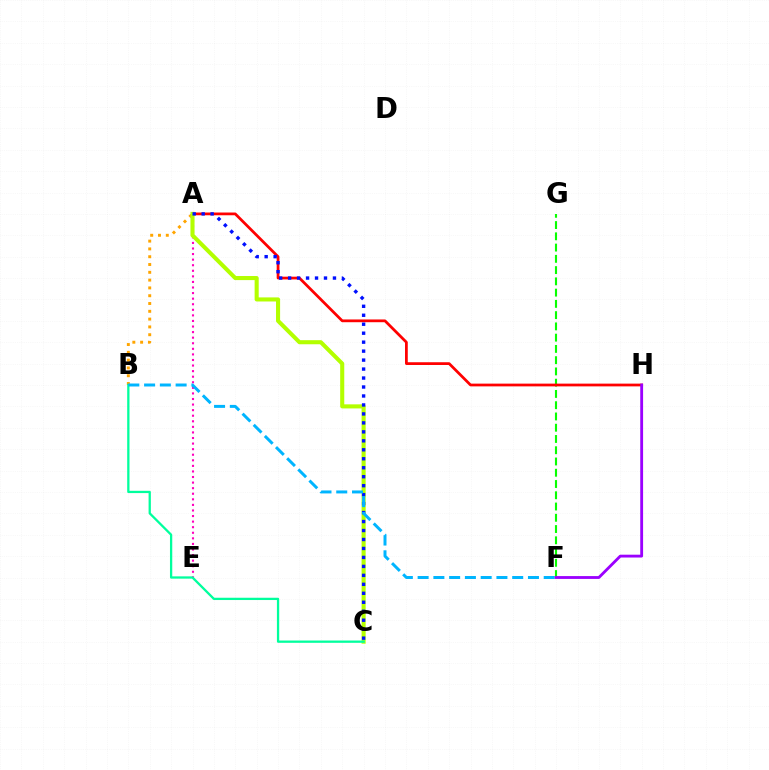{('A', 'E'): [{'color': '#ff00bd', 'line_style': 'dotted', 'thickness': 1.51}], ('F', 'G'): [{'color': '#08ff00', 'line_style': 'dashed', 'thickness': 1.53}], ('A', 'H'): [{'color': '#ff0000', 'line_style': 'solid', 'thickness': 1.98}], ('A', 'B'): [{'color': '#ffa500', 'line_style': 'dotted', 'thickness': 2.12}], ('A', 'C'): [{'color': '#b3ff00', 'line_style': 'solid', 'thickness': 2.94}, {'color': '#0010ff', 'line_style': 'dotted', 'thickness': 2.44}], ('B', 'C'): [{'color': '#00ff9d', 'line_style': 'solid', 'thickness': 1.64}], ('B', 'F'): [{'color': '#00b5ff', 'line_style': 'dashed', 'thickness': 2.14}], ('F', 'H'): [{'color': '#9b00ff', 'line_style': 'solid', 'thickness': 2.04}]}